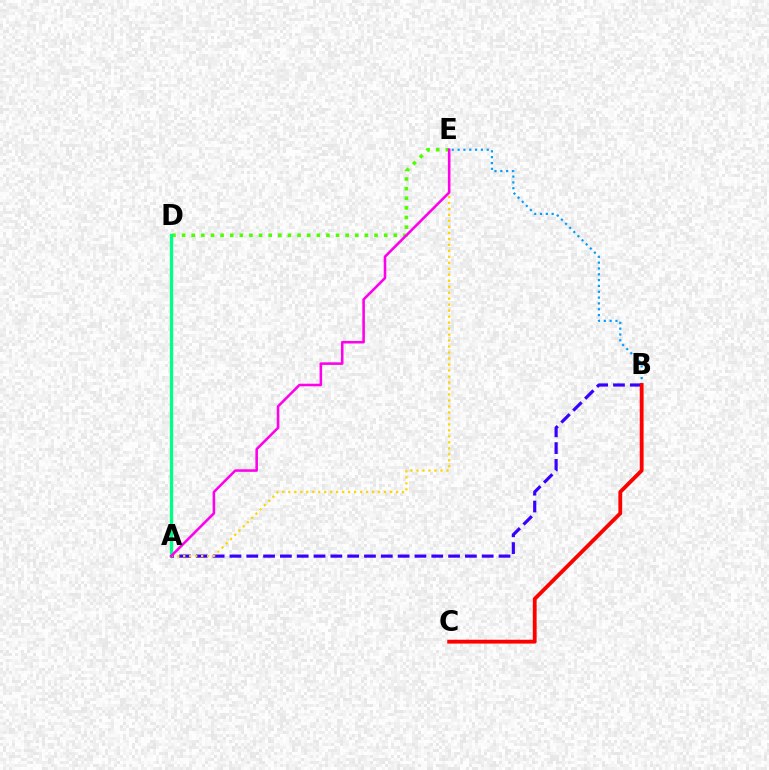{('D', 'E'): [{'color': '#4fff00', 'line_style': 'dotted', 'thickness': 2.61}], ('B', 'E'): [{'color': '#009eff', 'line_style': 'dotted', 'thickness': 1.58}], ('A', 'D'): [{'color': '#00ff86', 'line_style': 'solid', 'thickness': 2.37}], ('A', 'B'): [{'color': '#3700ff', 'line_style': 'dashed', 'thickness': 2.28}], ('A', 'E'): [{'color': '#ffd500', 'line_style': 'dotted', 'thickness': 1.63}, {'color': '#ff00ed', 'line_style': 'solid', 'thickness': 1.85}], ('B', 'C'): [{'color': '#ff0000', 'line_style': 'solid', 'thickness': 2.76}]}